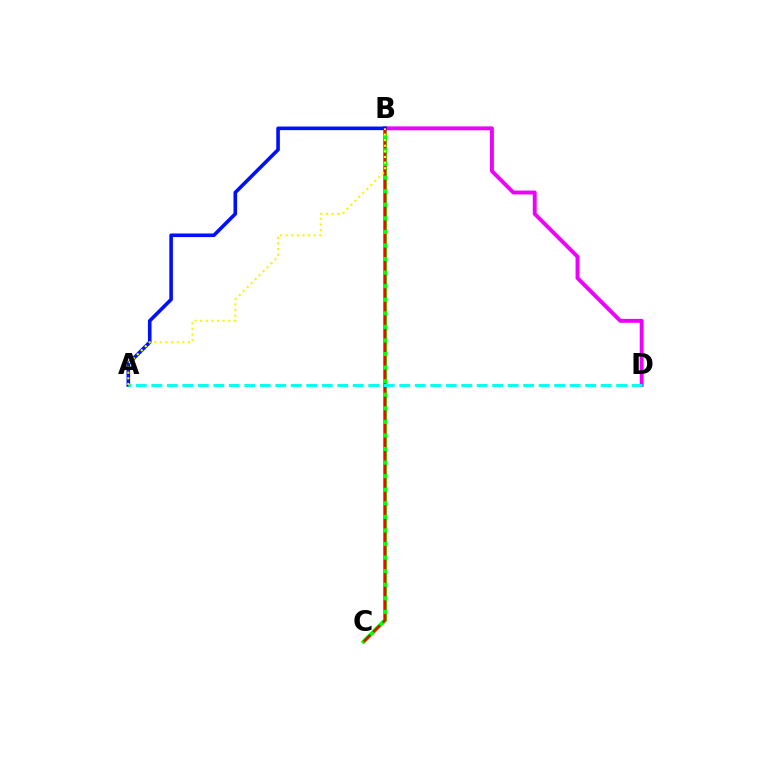{('B', 'C'): [{'color': '#08ff00', 'line_style': 'solid', 'thickness': 2.91}, {'color': '#ff0000', 'line_style': 'dashed', 'thickness': 1.84}], ('B', 'D'): [{'color': '#ee00ff', 'line_style': 'solid', 'thickness': 2.8}], ('A', 'B'): [{'color': '#0010ff', 'line_style': 'solid', 'thickness': 2.6}, {'color': '#fcf500', 'line_style': 'dotted', 'thickness': 1.53}], ('A', 'D'): [{'color': '#00fff6', 'line_style': 'dashed', 'thickness': 2.1}]}